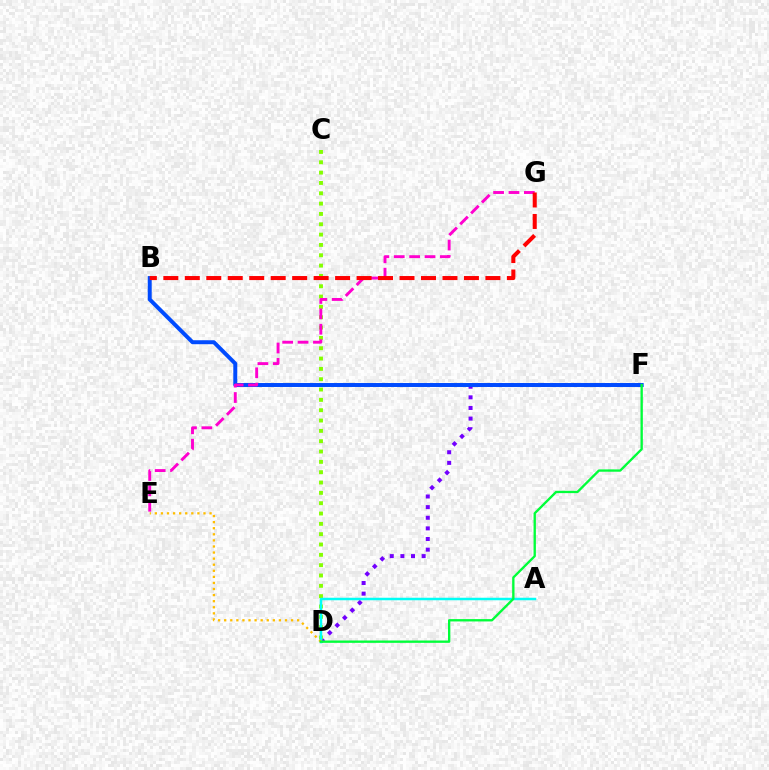{('D', 'F'): [{'color': '#7200ff', 'line_style': 'dotted', 'thickness': 2.89}, {'color': '#00ff39', 'line_style': 'solid', 'thickness': 1.69}], ('B', 'F'): [{'color': '#004bff', 'line_style': 'solid', 'thickness': 2.85}], ('C', 'D'): [{'color': '#84ff00', 'line_style': 'dotted', 'thickness': 2.81}], ('A', 'D'): [{'color': '#00fff6', 'line_style': 'solid', 'thickness': 1.8}], ('D', 'E'): [{'color': '#ffbd00', 'line_style': 'dotted', 'thickness': 1.65}], ('E', 'G'): [{'color': '#ff00cf', 'line_style': 'dashed', 'thickness': 2.09}], ('B', 'G'): [{'color': '#ff0000', 'line_style': 'dashed', 'thickness': 2.92}]}